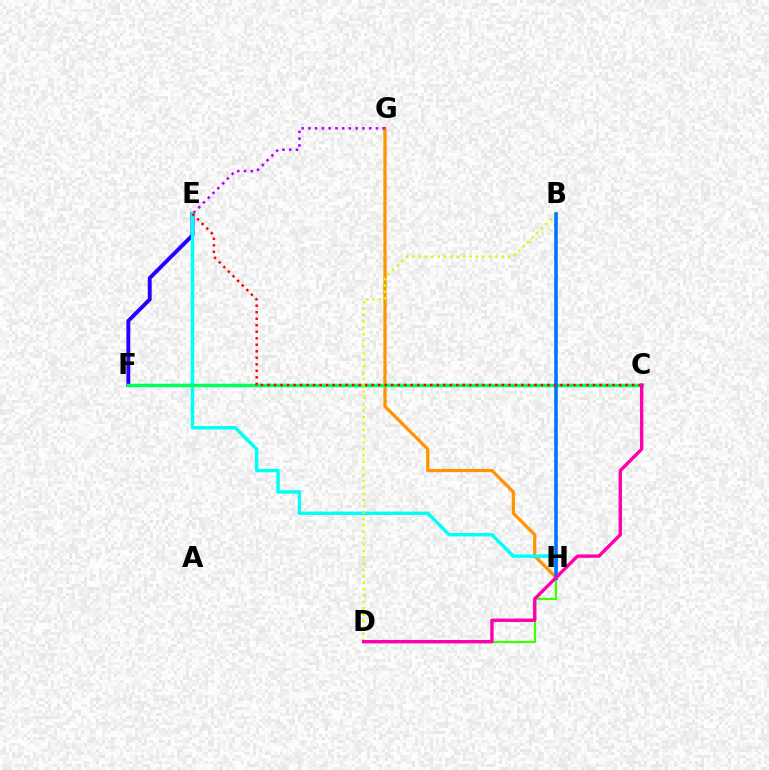{('D', 'H'): [{'color': '#3dff00', 'line_style': 'solid', 'thickness': 1.61}], ('G', 'H'): [{'color': '#ff9400', 'line_style': 'solid', 'thickness': 2.33}], ('E', 'F'): [{'color': '#2500ff', 'line_style': 'solid', 'thickness': 2.8}], ('E', 'G'): [{'color': '#b900ff', 'line_style': 'dotted', 'thickness': 1.84}], ('E', 'H'): [{'color': '#00fff6', 'line_style': 'solid', 'thickness': 2.49}], ('C', 'F'): [{'color': '#00ff5c', 'line_style': 'solid', 'thickness': 2.52}], ('B', 'D'): [{'color': '#d1ff00', 'line_style': 'dotted', 'thickness': 1.73}], ('B', 'H'): [{'color': '#0074ff', 'line_style': 'solid', 'thickness': 2.57}], ('C', 'E'): [{'color': '#ff0000', 'line_style': 'dotted', 'thickness': 1.77}], ('C', 'D'): [{'color': '#ff00ac', 'line_style': 'solid', 'thickness': 2.43}]}